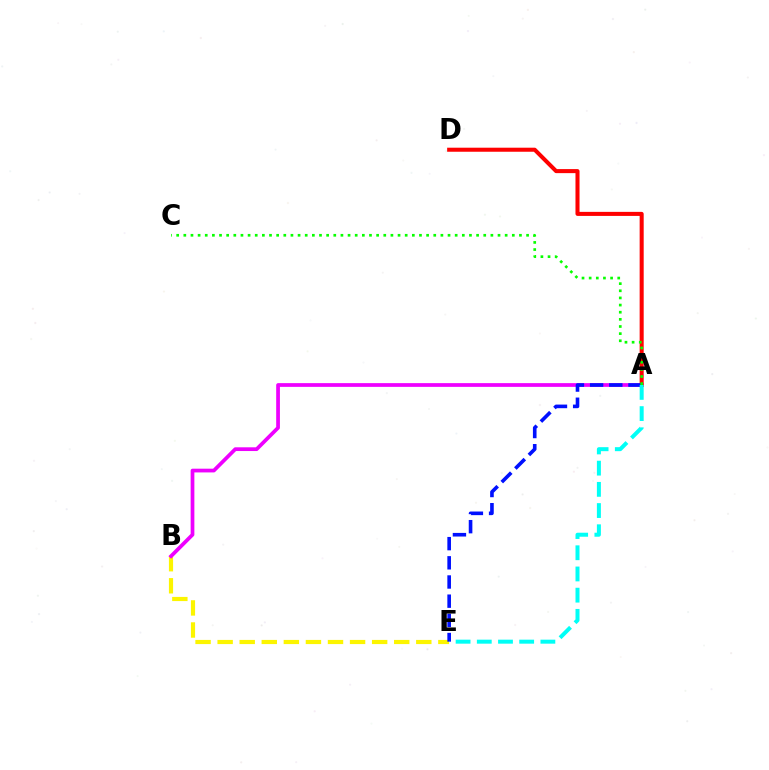{('B', 'E'): [{'color': '#fcf500', 'line_style': 'dashed', 'thickness': 3.0}], ('A', 'B'): [{'color': '#ee00ff', 'line_style': 'solid', 'thickness': 2.69}], ('A', 'D'): [{'color': '#ff0000', 'line_style': 'solid', 'thickness': 2.91}], ('A', 'E'): [{'color': '#0010ff', 'line_style': 'dashed', 'thickness': 2.61}, {'color': '#00fff6', 'line_style': 'dashed', 'thickness': 2.88}], ('A', 'C'): [{'color': '#08ff00', 'line_style': 'dotted', 'thickness': 1.94}]}